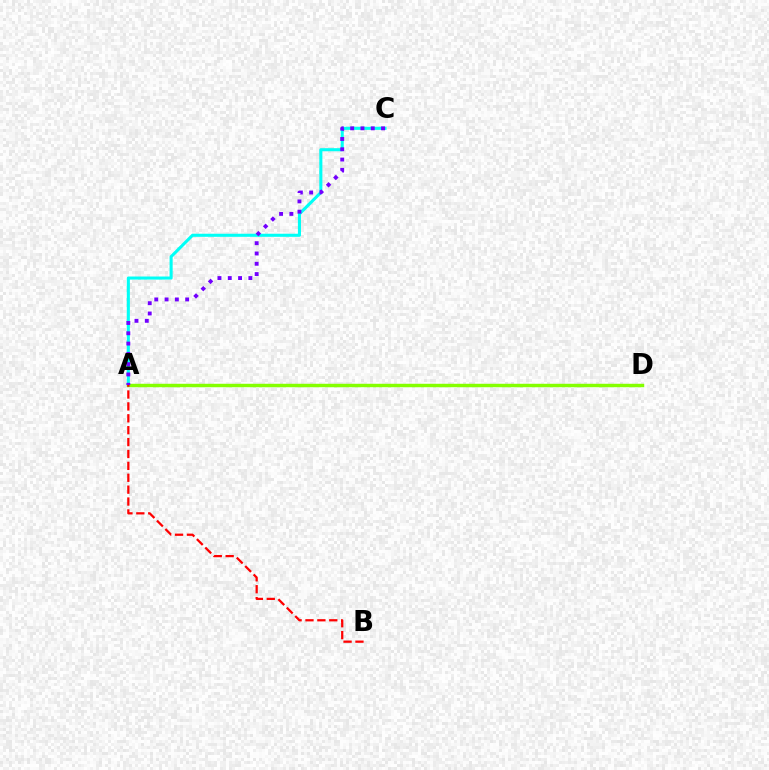{('A', 'C'): [{'color': '#00fff6', 'line_style': 'solid', 'thickness': 2.22}, {'color': '#7200ff', 'line_style': 'dotted', 'thickness': 2.8}], ('A', 'D'): [{'color': '#84ff00', 'line_style': 'solid', 'thickness': 2.48}], ('A', 'B'): [{'color': '#ff0000', 'line_style': 'dashed', 'thickness': 1.62}]}